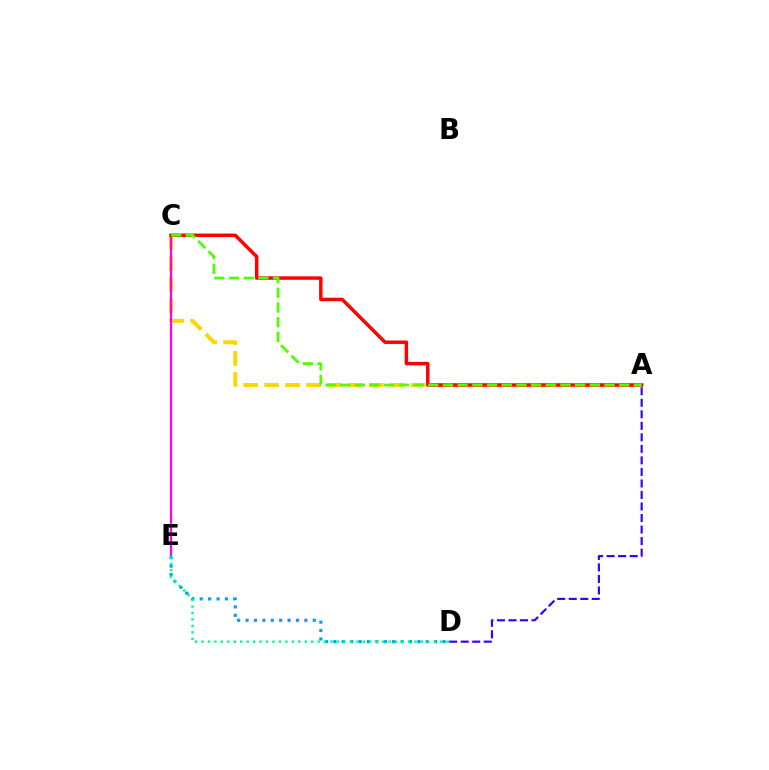{('D', 'E'): [{'color': '#009eff', 'line_style': 'dotted', 'thickness': 2.28}, {'color': '#00ff86', 'line_style': 'dotted', 'thickness': 1.75}], ('A', 'C'): [{'color': '#ffd500', 'line_style': 'dashed', 'thickness': 2.85}, {'color': '#ff0000', 'line_style': 'solid', 'thickness': 2.48}, {'color': '#4fff00', 'line_style': 'dashed', 'thickness': 1.99}], ('C', 'E'): [{'color': '#ff00ed', 'line_style': 'solid', 'thickness': 1.6}], ('A', 'D'): [{'color': '#3700ff', 'line_style': 'dashed', 'thickness': 1.57}]}